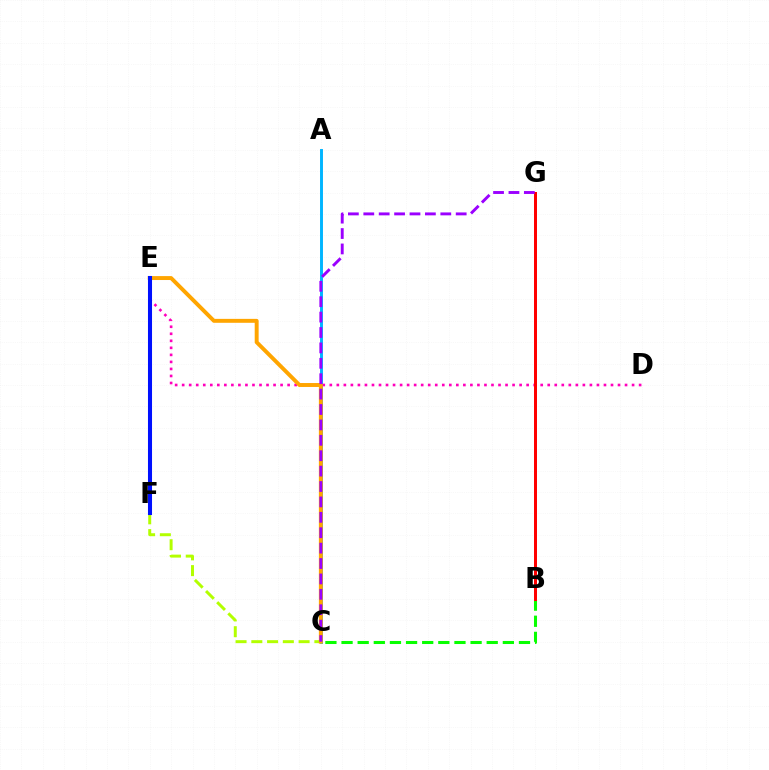{('A', 'C'): [{'color': '#00b5ff', 'line_style': 'solid', 'thickness': 2.11}], ('D', 'E'): [{'color': '#ff00bd', 'line_style': 'dotted', 'thickness': 1.91}], ('C', 'F'): [{'color': '#b3ff00', 'line_style': 'dashed', 'thickness': 2.14}], ('B', 'C'): [{'color': '#08ff00', 'line_style': 'dashed', 'thickness': 2.19}], ('C', 'E'): [{'color': '#ffa500', 'line_style': 'solid', 'thickness': 2.83}], ('E', 'F'): [{'color': '#0010ff', 'line_style': 'solid', 'thickness': 2.92}], ('B', 'G'): [{'color': '#00ff9d', 'line_style': 'solid', 'thickness': 1.87}, {'color': '#ff0000', 'line_style': 'solid', 'thickness': 2.16}], ('C', 'G'): [{'color': '#9b00ff', 'line_style': 'dashed', 'thickness': 2.09}]}